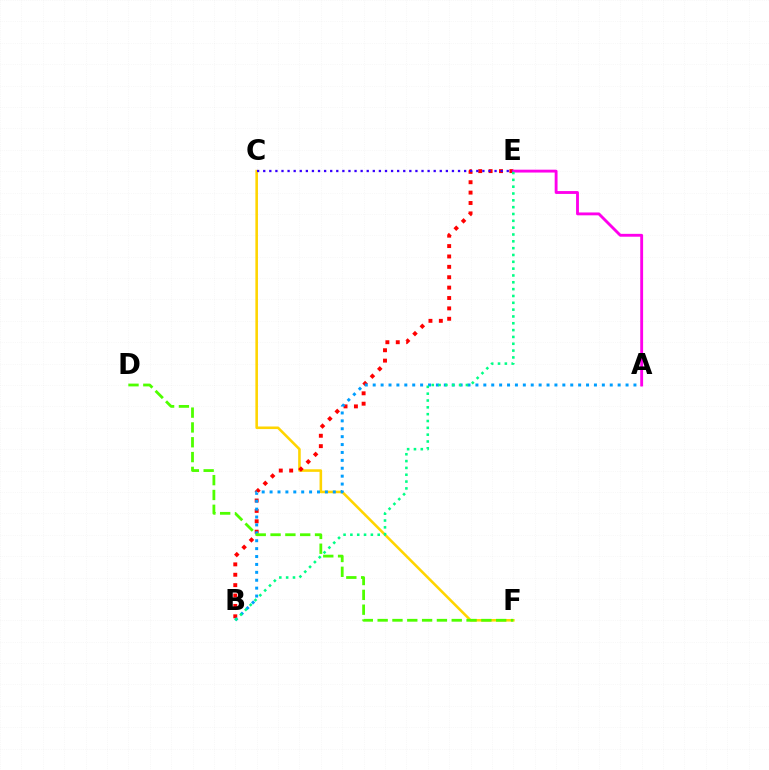{('C', 'F'): [{'color': '#ffd500', 'line_style': 'solid', 'thickness': 1.86}], ('B', 'E'): [{'color': '#ff0000', 'line_style': 'dotted', 'thickness': 2.82}, {'color': '#00ff86', 'line_style': 'dotted', 'thickness': 1.86}], ('A', 'B'): [{'color': '#009eff', 'line_style': 'dotted', 'thickness': 2.15}], ('D', 'F'): [{'color': '#4fff00', 'line_style': 'dashed', 'thickness': 2.01}], ('A', 'E'): [{'color': '#ff00ed', 'line_style': 'solid', 'thickness': 2.06}], ('C', 'E'): [{'color': '#3700ff', 'line_style': 'dotted', 'thickness': 1.65}]}